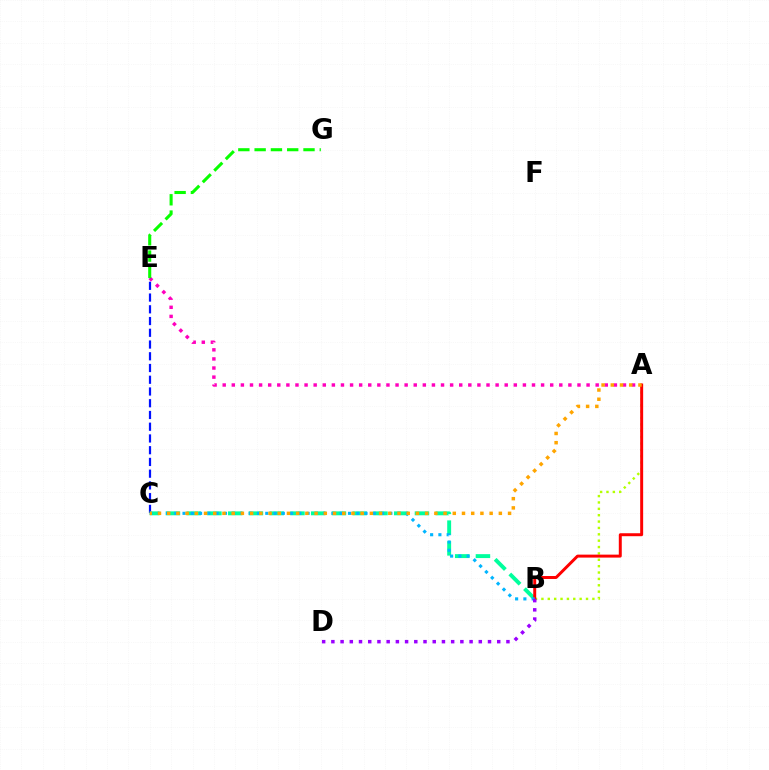{('A', 'B'): [{'color': '#b3ff00', 'line_style': 'dotted', 'thickness': 1.73}, {'color': '#ff0000', 'line_style': 'solid', 'thickness': 2.13}], ('A', 'E'): [{'color': '#ff00bd', 'line_style': 'dotted', 'thickness': 2.47}], ('C', 'E'): [{'color': '#0010ff', 'line_style': 'dashed', 'thickness': 1.6}], ('B', 'C'): [{'color': '#00ff9d', 'line_style': 'dashed', 'thickness': 2.82}, {'color': '#00b5ff', 'line_style': 'dotted', 'thickness': 2.25}], ('A', 'C'): [{'color': '#ffa500', 'line_style': 'dotted', 'thickness': 2.5}], ('B', 'D'): [{'color': '#9b00ff', 'line_style': 'dotted', 'thickness': 2.5}], ('E', 'G'): [{'color': '#08ff00', 'line_style': 'dashed', 'thickness': 2.21}]}